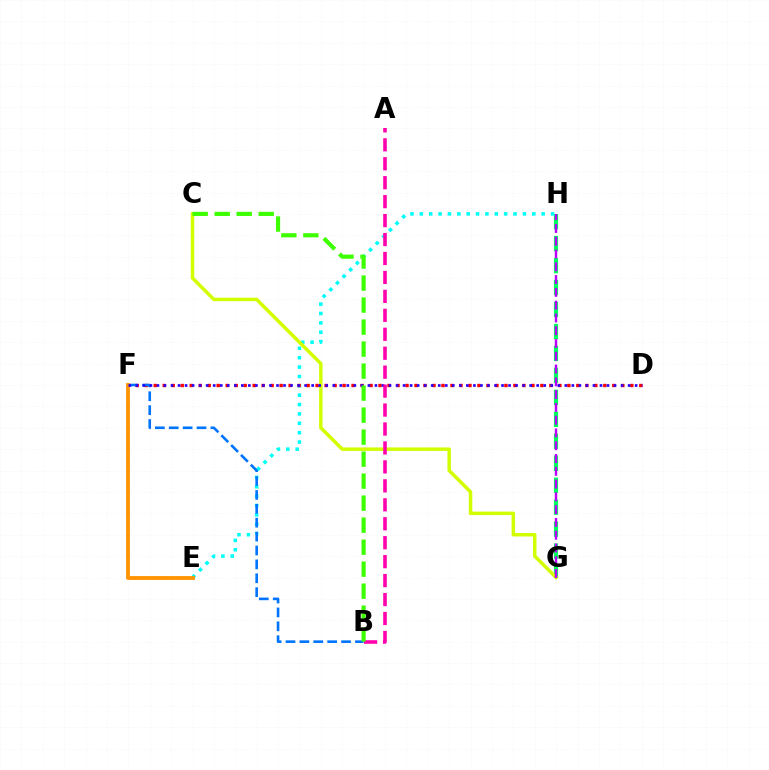{('G', 'H'): [{'color': '#00ff5c', 'line_style': 'dashed', 'thickness': 2.98}, {'color': '#b900ff', 'line_style': 'dashed', 'thickness': 1.74}], ('E', 'H'): [{'color': '#00fff6', 'line_style': 'dotted', 'thickness': 2.55}], ('C', 'G'): [{'color': '#d1ff00', 'line_style': 'solid', 'thickness': 2.5}], ('D', 'F'): [{'color': '#ff0000', 'line_style': 'dotted', 'thickness': 2.44}, {'color': '#2500ff', 'line_style': 'dotted', 'thickness': 1.91}], ('B', 'F'): [{'color': '#0074ff', 'line_style': 'dashed', 'thickness': 1.89}], ('E', 'F'): [{'color': '#ff9400', 'line_style': 'solid', 'thickness': 2.75}], ('A', 'B'): [{'color': '#ff00ac', 'line_style': 'dashed', 'thickness': 2.57}], ('B', 'C'): [{'color': '#3dff00', 'line_style': 'dashed', 'thickness': 2.99}]}